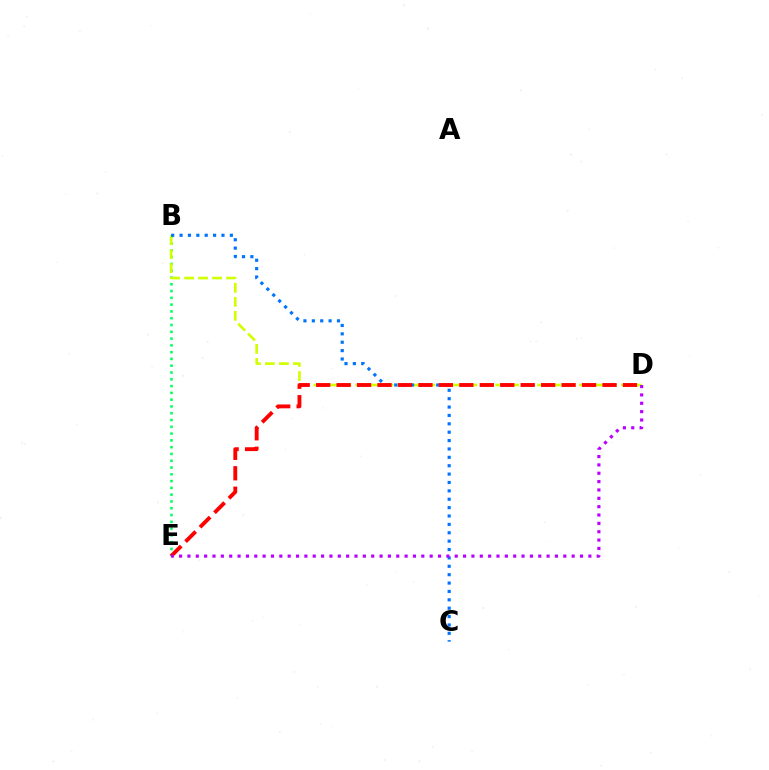{('B', 'E'): [{'color': '#00ff5c', 'line_style': 'dotted', 'thickness': 1.84}], ('B', 'D'): [{'color': '#d1ff00', 'line_style': 'dashed', 'thickness': 1.9}], ('B', 'C'): [{'color': '#0074ff', 'line_style': 'dotted', 'thickness': 2.28}], ('D', 'E'): [{'color': '#ff0000', 'line_style': 'dashed', 'thickness': 2.78}, {'color': '#b900ff', 'line_style': 'dotted', 'thickness': 2.27}]}